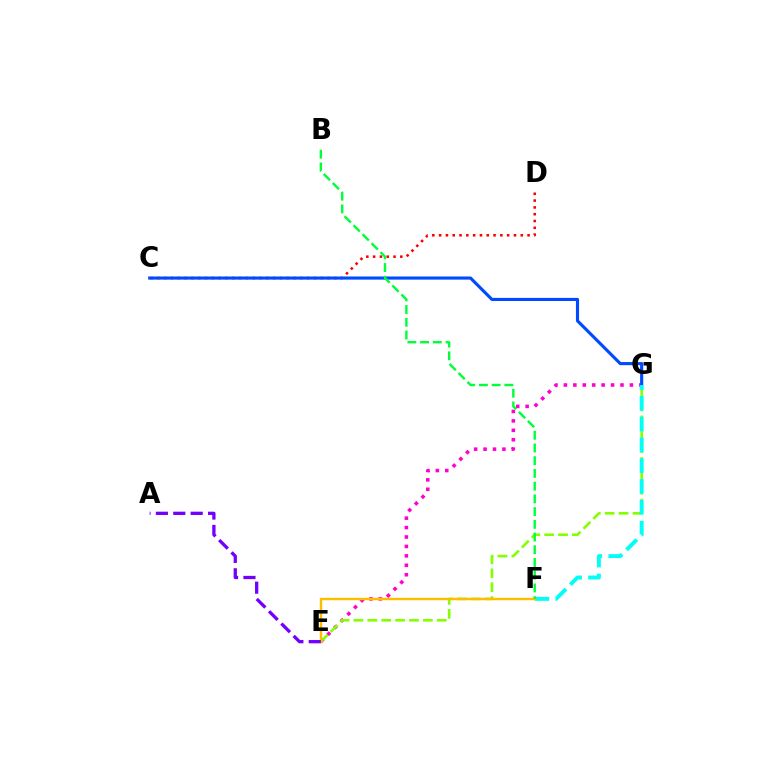{('E', 'G'): [{'color': '#ff00cf', 'line_style': 'dotted', 'thickness': 2.56}, {'color': '#84ff00', 'line_style': 'dashed', 'thickness': 1.89}], ('C', 'D'): [{'color': '#ff0000', 'line_style': 'dotted', 'thickness': 1.85}], ('C', 'G'): [{'color': '#004bff', 'line_style': 'solid', 'thickness': 2.25}], ('F', 'G'): [{'color': '#00fff6', 'line_style': 'dashed', 'thickness': 2.82}], ('E', 'F'): [{'color': '#ffbd00', 'line_style': 'solid', 'thickness': 1.76}], ('A', 'E'): [{'color': '#7200ff', 'line_style': 'dashed', 'thickness': 2.36}], ('B', 'F'): [{'color': '#00ff39', 'line_style': 'dashed', 'thickness': 1.73}]}